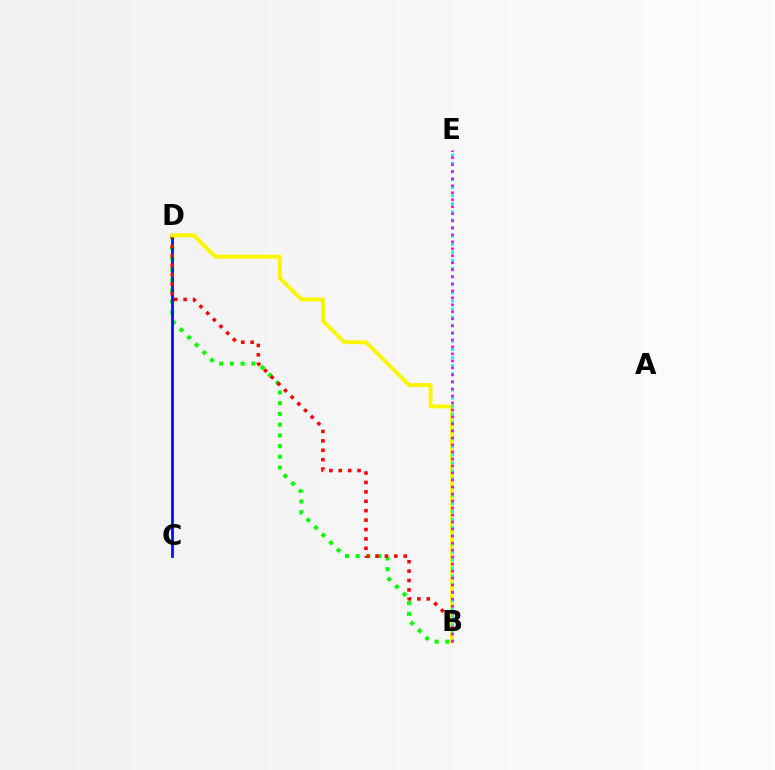{('B', 'D'): [{'color': '#08ff00', 'line_style': 'dotted', 'thickness': 2.91}, {'color': '#ff0000', 'line_style': 'dotted', 'thickness': 2.56}, {'color': '#fcf500', 'line_style': 'solid', 'thickness': 2.8}], ('C', 'D'): [{'color': '#0010ff', 'line_style': 'solid', 'thickness': 2.0}], ('B', 'E'): [{'color': '#00fff6', 'line_style': 'dotted', 'thickness': 2.2}, {'color': '#ee00ff', 'line_style': 'dotted', 'thickness': 1.9}]}